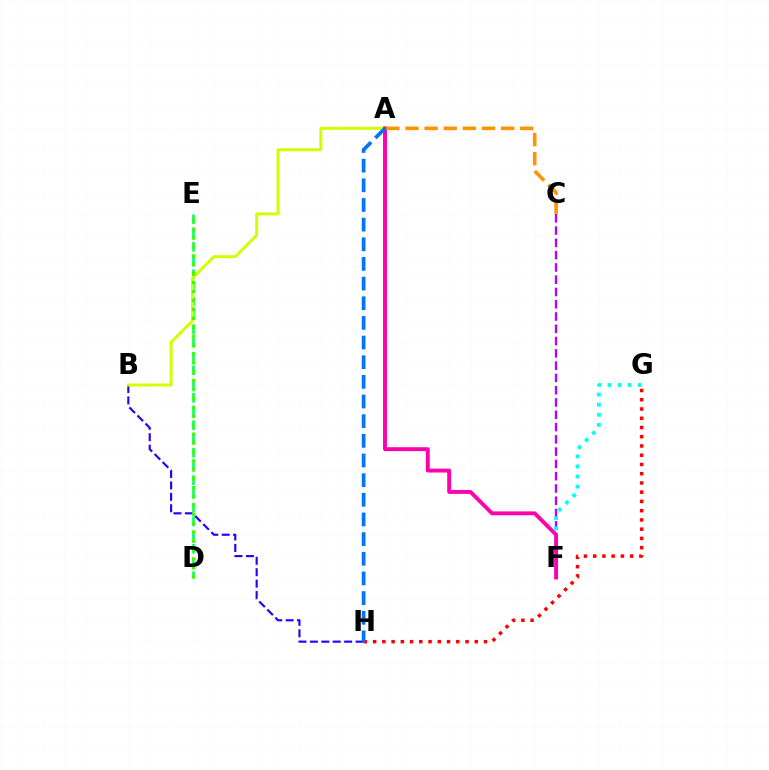{('C', 'F'): [{'color': '#b900ff', 'line_style': 'dashed', 'thickness': 1.67}], ('B', 'H'): [{'color': '#2500ff', 'line_style': 'dashed', 'thickness': 1.55}], ('G', 'H'): [{'color': '#ff0000', 'line_style': 'dotted', 'thickness': 2.51}], ('D', 'E'): [{'color': '#00ff5c', 'line_style': 'dashed', 'thickness': 1.87}, {'color': '#3dff00', 'line_style': 'dotted', 'thickness': 2.42}], ('A', 'B'): [{'color': '#d1ff00', 'line_style': 'solid', 'thickness': 2.16}], ('F', 'G'): [{'color': '#00fff6', 'line_style': 'dotted', 'thickness': 2.74}], ('A', 'F'): [{'color': '#ff00ac', 'line_style': 'solid', 'thickness': 2.81}], ('A', 'H'): [{'color': '#0074ff', 'line_style': 'dashed', 'thickness': 2.67}], ('A', 'C'): [{'color': '#ff9400', 'line_style': 'dashed', 'thickness': 2.6}]}